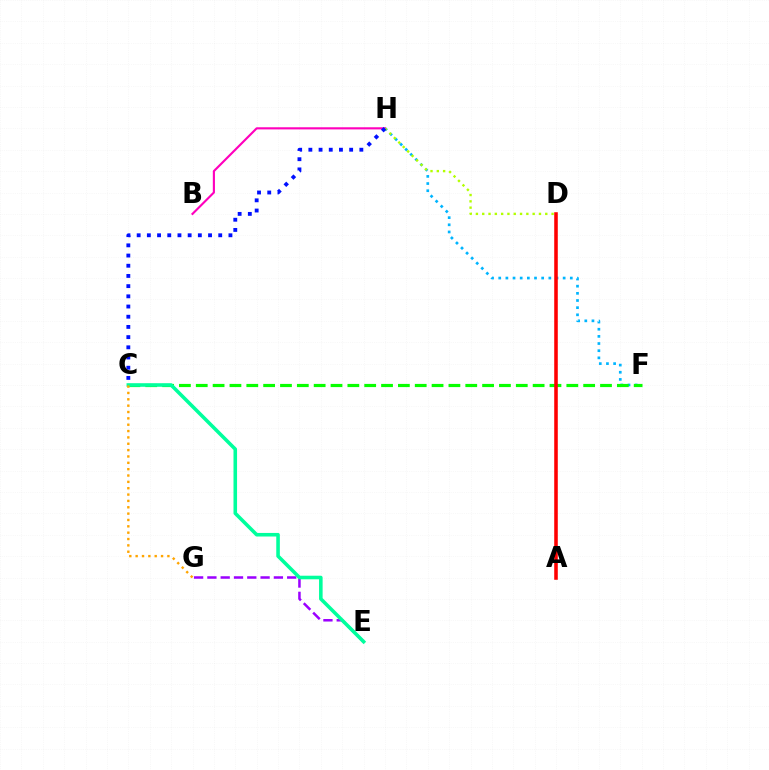{('F', 'H'): [{'color': '#00b5ff', 'line_style': 'dotted', 'thickness': 1.95}], ('B', 'H'): [{'color': '#ff00bd', 'line_style': 'solid', 'thickness': 1.54}], ('D', 'H'): [{'color': '#b3ff00', 'line_style': 'dotted', 'thickness': 1.71}], ('E', 'G'): [{'color': '#9b00ff', 'line_style': 'dashed', 'thickness': 1.81}], ('C', 'F'): [{'color': '#08ff00', 'line_style': 'dashed', 'thickness': 2.29}], ('A', 'D'): [{'color': '#ff0000', 'line_style': 'solid', 'thickness': 2.57}], ('C', 'H'): [{'color': '#0010ff', 'line_style': 'dotted', 'thickness': 2.77}], ('C', 'E'): [{'color': '#00ff9d', 'line_style': 'solid', 'thickness': 2.57}], ('C', 'G'): [{'color': '#ffa500', 'line_style': 'dotted', 'thickness': 1.73}]}